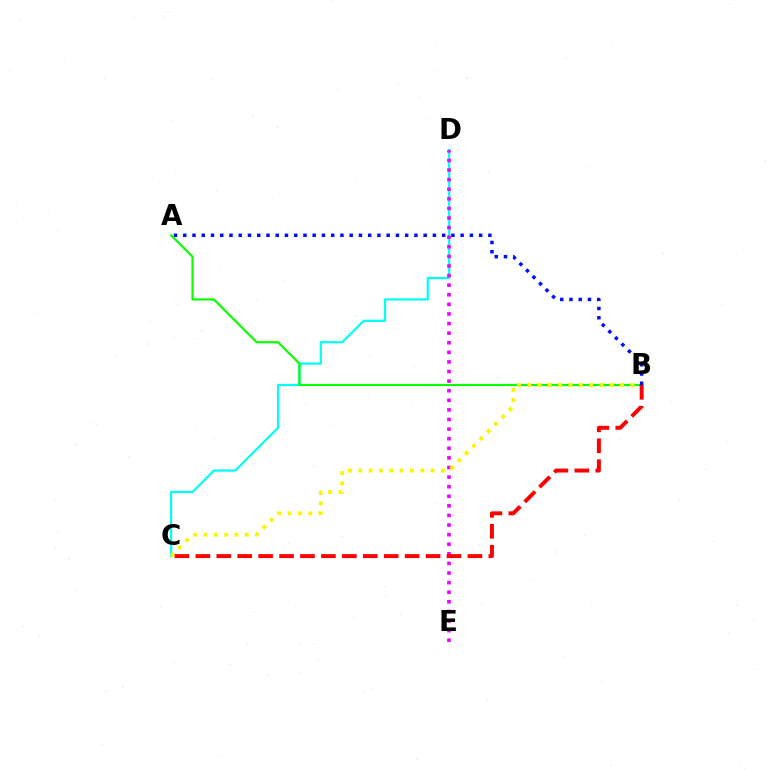{('C', 'D'): [{'color': '#00fff6', 'line_style': 'solid', 'thickness': 1.6}], ('A', 'B'): [{'color': '#08ff00', 'line_style': 'solid', 'thickness': 1.55}, {'color': '#0010ff', 'line_style': 'dotted', 'thickness': 2.51}], ('D', 'E'): [{'color': '#ee00ff', 'line_style': 'dotted', 'thickness': 2.61}], ('B', 'C'): [{'color': '#fcf500', 'line_style': 'dotted', 'thickness': 2.81}, {'color': '#ff0000', 'line_style': 'dashed', 'thickness': 2.84}]}